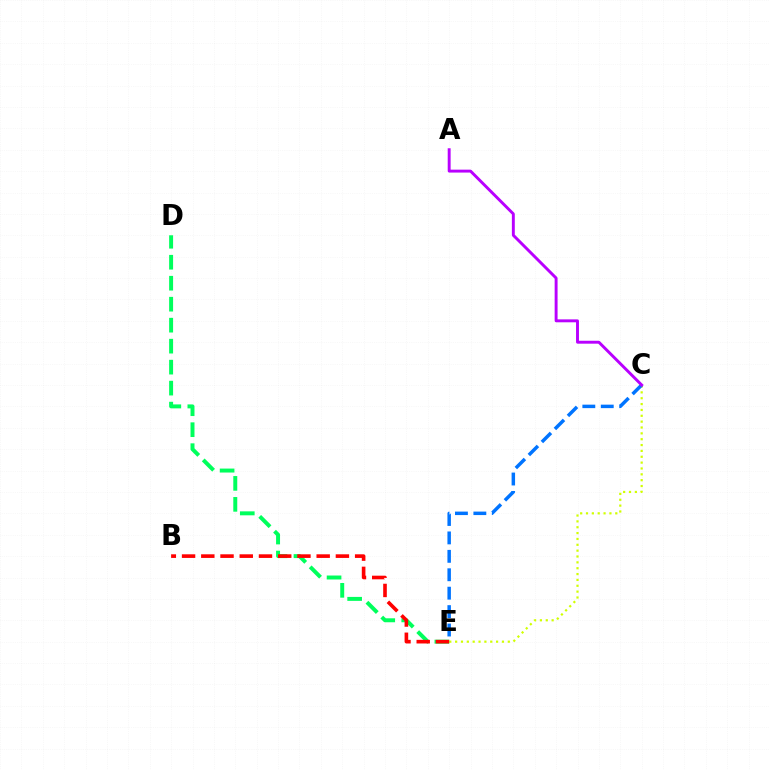{('C', 'E'): [{'color': '#d1ff00', 'line_style': 'dotted', 'thickness': 1.59}, {'color': '#0074ff', 'line_style': 'dashed', 'thickness': 2.5}], ('D', 'E'): [{'color': '#00ff5c', 'line_style': 'dashed', 'thickness': 2.85}], ('B', 'E'): [{'color': '#ff0000', 'line_style': 'dashed', 'thickness': 2.61}], ('A', 'C'): [{'color': '#b900ff', 'line_style': 'solid', 'thickness': 2.1}]}